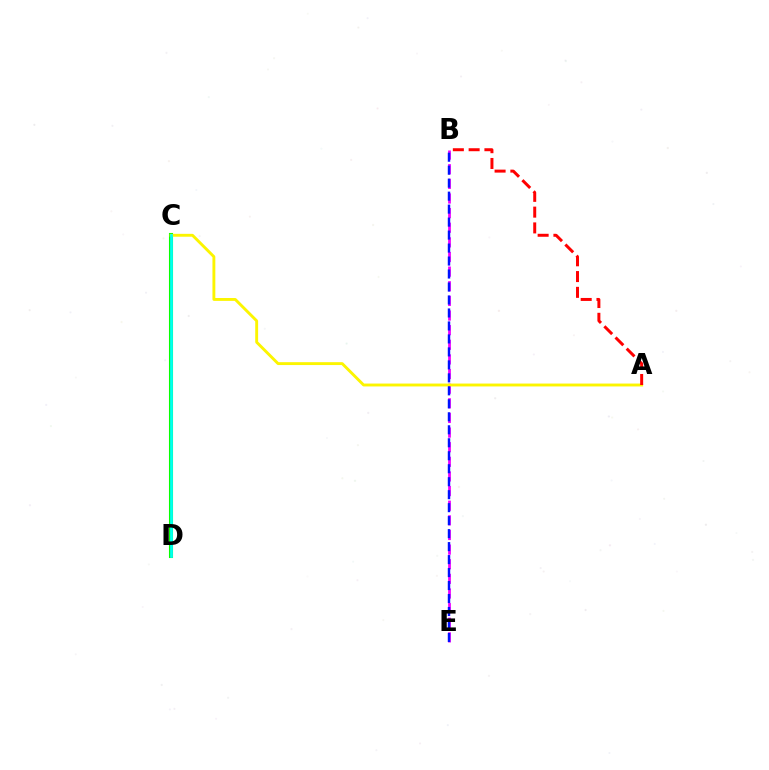{('B', 'E'): [{'color': '#ee00ff', 'line_style': 'dashed', 'thickness': 1.99}, {'color': '#0010ff', 'line_style': 'dashed', 'thickness': 1.76}], ('C', 'D'): [{'color': '#08ff00', 'line_style': 'solid', 'thickness': 2.94}, {'color': '#00fff6', 'line_style': 'solid', 'thickness': 1.96}], ('A', 'C'): [{'color': '#fcf500', 'line_style': 'solid', 'thickness': 2.07}], ('A', 'B'): [{'color': '#ff0000', 'line_style': 'dashed', 'thickness': 2.14}]}